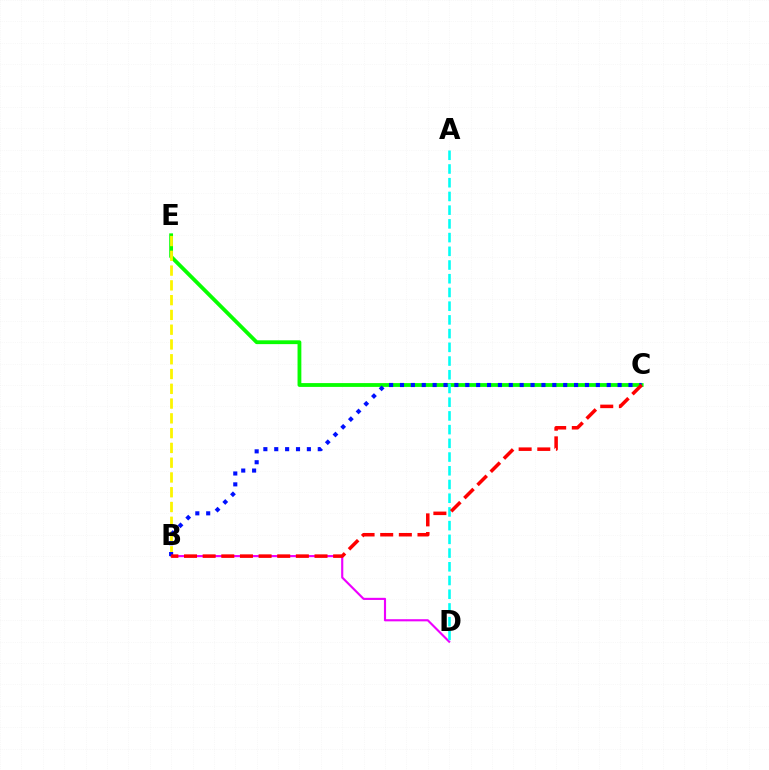{('C', 'E'): [{'color': '#08ff00', 'line_style': 'solid', 'thickness': 2.74}], ('B', 'D'): [{'color': '#ee00ff', 'line_style': 'solid', 'thickness': 1.54}], ('B', 'E'): [{'color': '#fcf500', 'line_style': 'dashed', 'thickness': 2.01}], ('B', 'C'): [{'color': '#0010ff', 'line_style': 'dotted', 'thickness': 2.96}, {'color': '#ff0000', 'line_style': 'dashed', 'thickness': 2.53}], ('A', 'D'): [{'color': '#00fff6', 'line_style': 'dashed', 'thickness': 1.86}]}